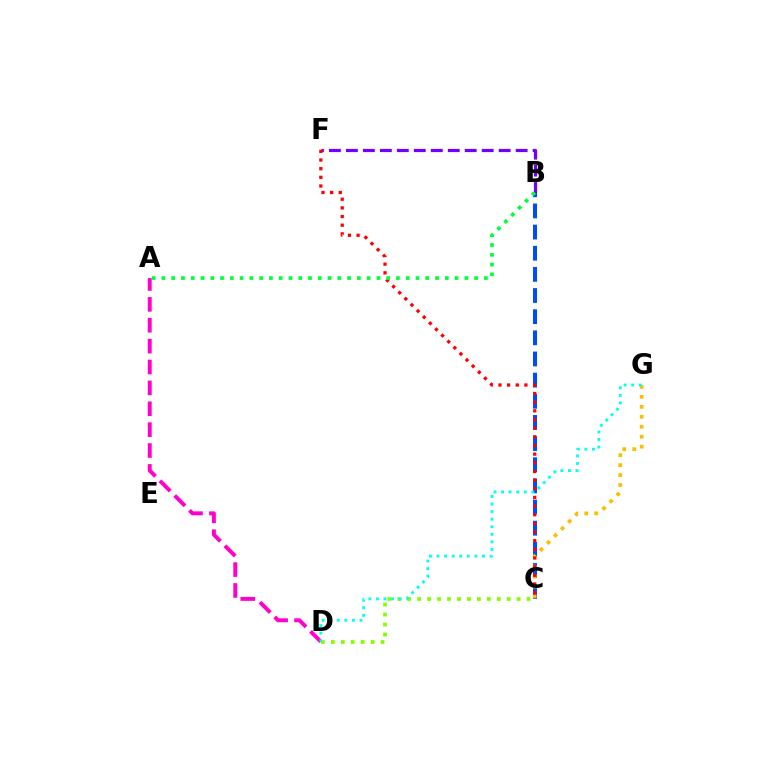{('A', 'D'): [{'color': '#ff00cf', 'line_style': 'dashed', 'thickness': 2.84}], ('B', 'C'): [{'color': '#004bff', 'line_style': 'dashed', 'thickness': 2.87}], ('C', 'G'): [{'color': '#ffbd00', 'line_style': 'dotted', 'thickness': 2.71}], ('B', 'F'): [{'color': '#7200ff', 'line_style': 'dashed', 'thickness': 2.31}], ('C', 'D'): [{'color': '#84ff00', 'line_style': 'dotted', 'thickness': 2.7}], ('D', 'G'): [{'color': '#00fff6', 'line_style': 'dotted', 'thickness': 2.06}], ('C', 'F'): [{'color': '#ff0000', 'line_style': 'dotted', 'thickness': 2.35}], ('A', 'B'): [{'color': '#00ff39', 'line_style': 'dotted', 'thickness': 2.66}]}